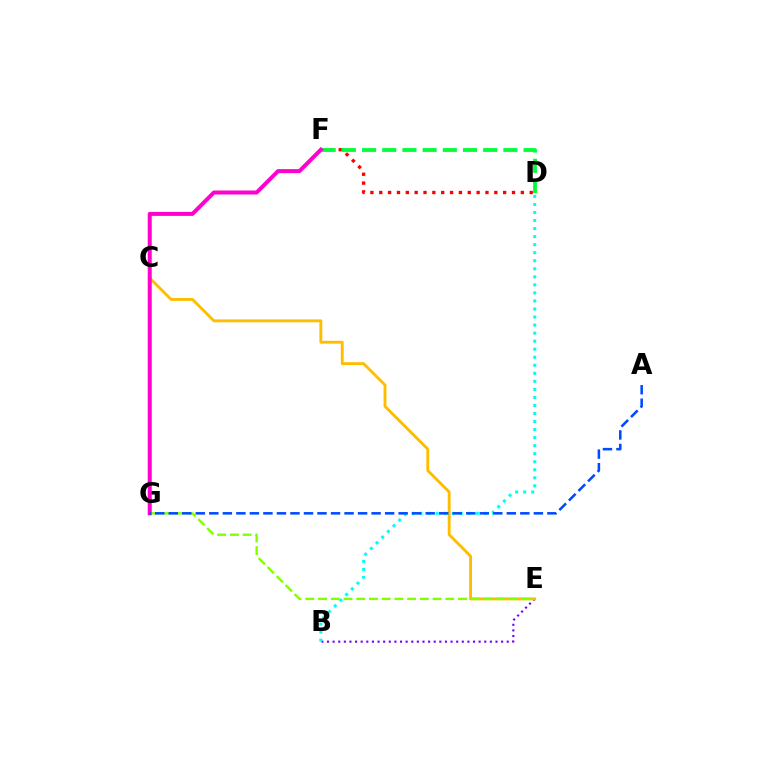{('D', 'F'): [{'color': '#ff0000', 'line_style': 'dotted', 'thickness': 2.4}, {'color': '#00ff39', 'line_style': 'dashed', 'thickness': 2.74}], ('B', 'E'): [{'color': '#7200ff', 'line_style': 'dotted', 'thickness': 1.53}], ('B', 'D'): [{'color': '#00fff6', 'line_style': 'dotted', 'thickness': 2.18}], ('C', 'E'): [{'color': '#ffbd00', 'line_style': 'solid', 'thickness': 2.06}], ('E', 'G'): [{'color': '#84ff00', 'line_style': 'dashed', 'thickness': 1.73}], ('F', 'G'): [{'color': '#ff00cf', 'line_style': 'solid', 'thickness': 2.88}], ('A', 'G'): [{'color': '#004bff', 'line_style': 'dashed', 'thickness': 1.84}]}